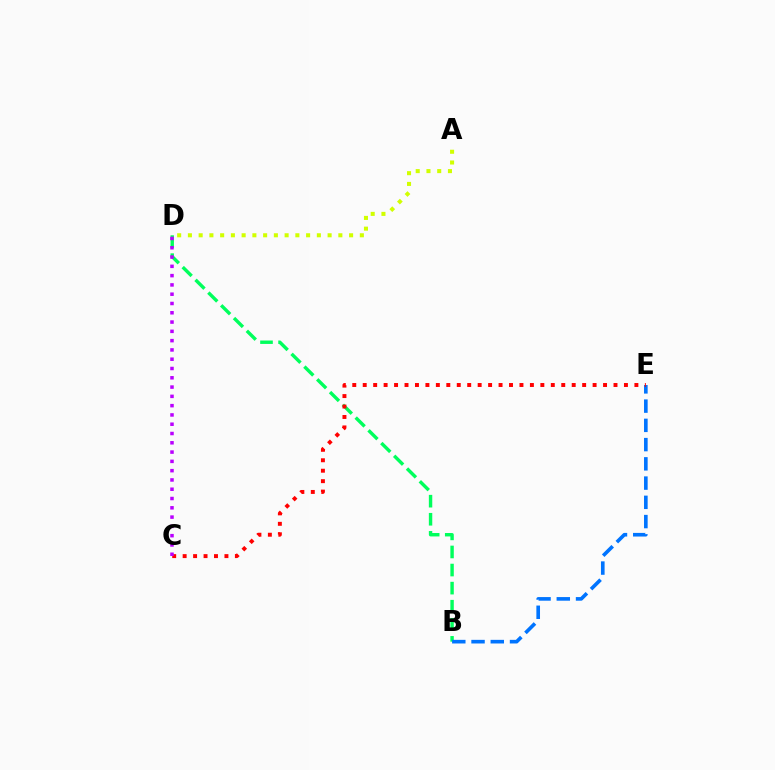{('B', 'D'): [{'color': '#00ff5c', 'line_style': 'dashed', 'thickness': 2.46}], ('B', 'E'): [{'color': '#0074ff', 'line_style': 'dashed', 'thickness': 2.61}], ('C', 'E'): [{'color': '#ff0000', 'line_style': 'dotted', 'thickness': 2.84}], ('C', 'D'): [{'color': '#b900ff', 'line_style': 'dotted', 'thickness': 2.52}], ('A', 'D'): [{'color': '#d1ff00', 'line_style': 'dotted', 'thickness': 2.92}]}